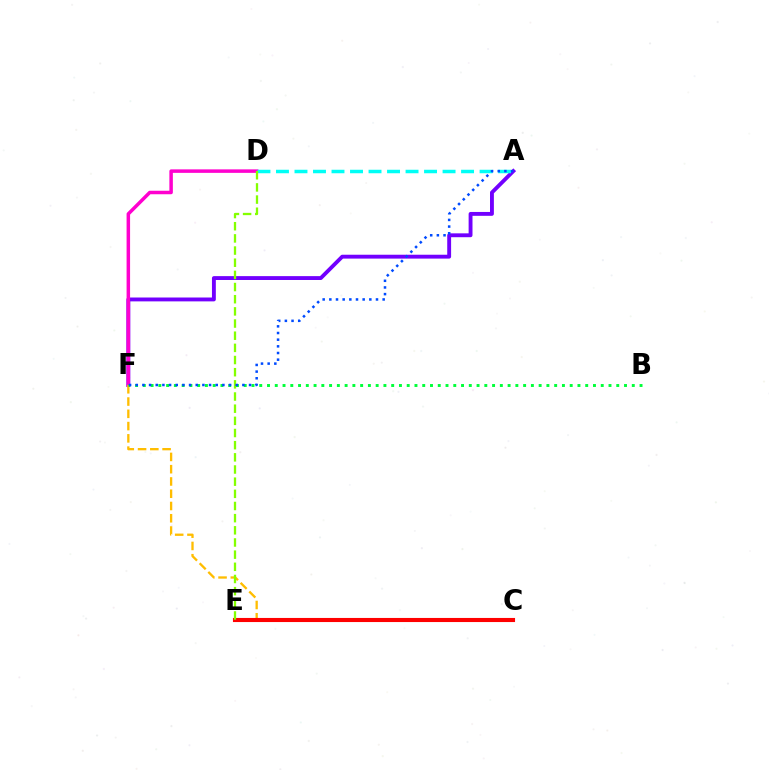{('A', 'F'): [{'color': '#7200ff', 'line_style': 'solid', 'thickness': 2.79}, {'color': '#004bff', 'line_style': 'dotted', 'thickness': 1.81}], ('D', 'F'): [{'color': '#ff00cf', 'line_style': 'solid', 'thickness': 2.52}], ('C', 'F'): [{'color': '#ffbd00', 'line_style': 'dashed', 'thickness': 1.67}], ('A', 'D'): [{'color': '#00fff6', 'line_style': 'dashed', 'thickness': 2.51}], ('C', 'E'): [{'color': '#ff0000', 'line_style': 'solid', 'thickness': 2.96}], ('D', 'E'): [{'color': '#84ff00', 'line_style': 'dashed', 'thickness': 1.65}], ('B', 'F'): [{'color': '#00ff39', 'line_style': 'dotted', 'thickness': 2.11}]}